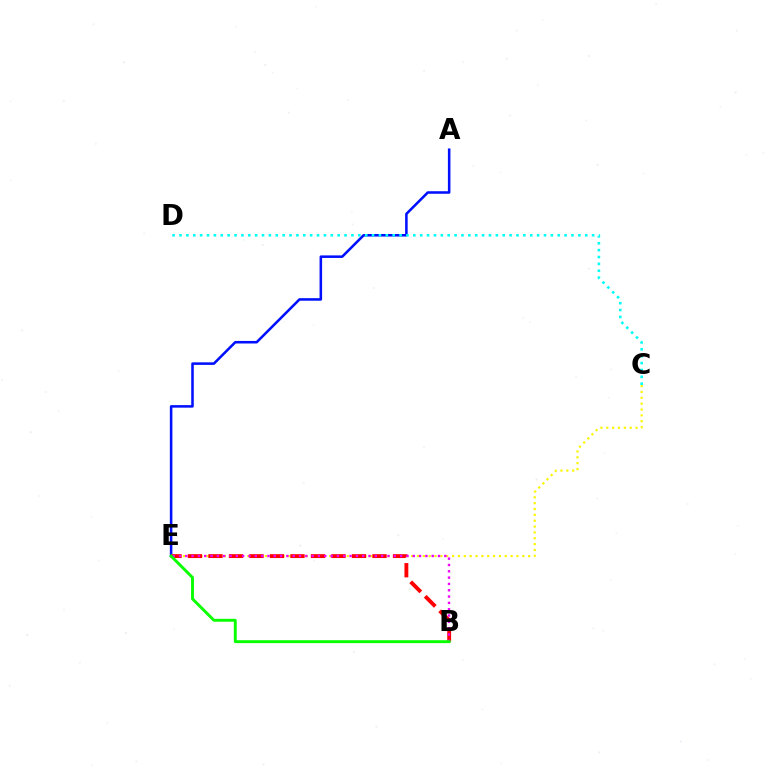{('C', 'E'): [{'color': '#fcf500', 'line_style': 'dotted', 'thickness': 1.59}], ('A', 'E'): [{'color': '#0010ff', 'line_style': 'solid', 'thickness': 1.84}], ('B', 'E'): [{'color': '#ff0000', 'line_style': 'dashed', 'thickness': 2.79}, {'color': '#ee00ff', 'line_style': 'dotted', 'thickness': 1.72}, {'color': '#08ff00', 'line_style': 'solid', 'thickness': 2.09}], ('C', 'D'): [{'color': '#00fff6', 'line_style': 'dotted', 'thickness': 1.87}]}